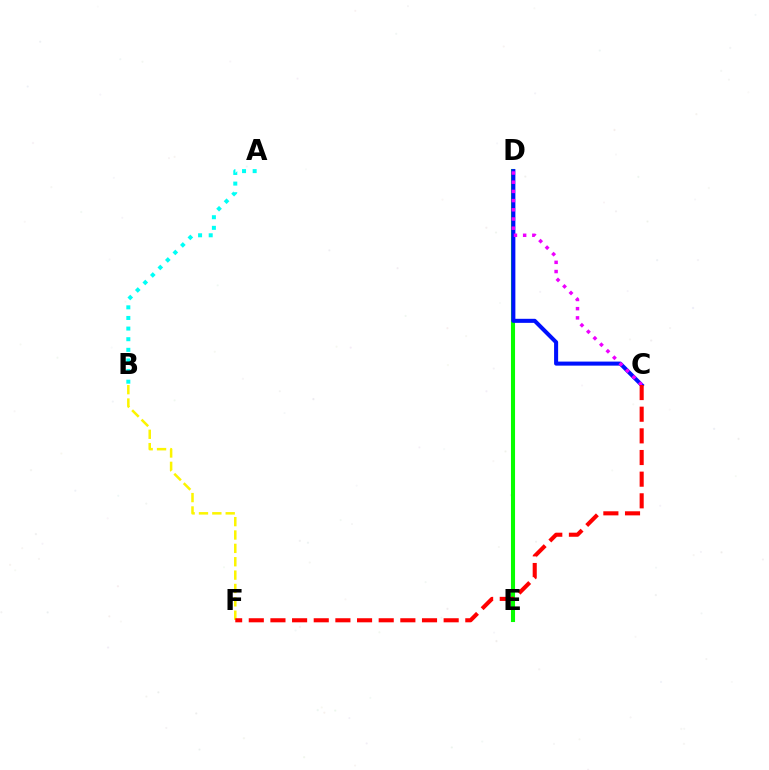{('B', 'F'): [{'color': '#fcf500', 'line_style': 'dashed', 'thickness': 1.82}], ('A', 'B'): [{'color': '#00fff6', 'line_style': 'dotted', 'thickness': 2.89}], ('D', 'E'): [{'color': '#08ff00', 'line_style': 'solid', 'thickness': 2.94}], ('C', 'D'): [{'color': '#0010ff', 'line_style': 'solid', 'thickness': 2.91}, {'color': '#ee00ff', 'line_style': 'dotted', 'thickness': 2.5}], ('C', 'F'): [{'color': '#ff0000', 'line_style': 'dashed', 'thickness': 2.94}]}